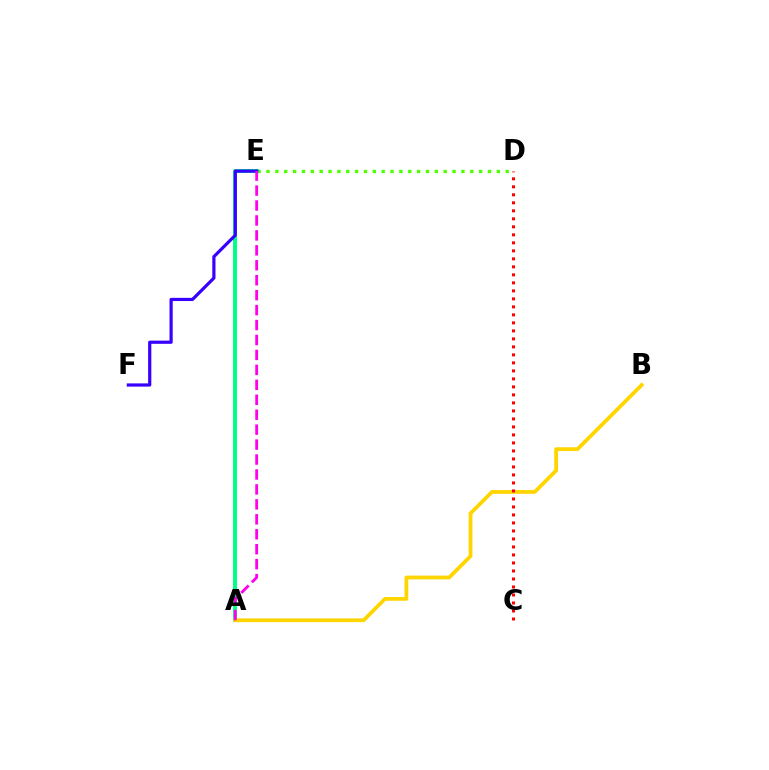{('A', 'E'): [{'color': '#009eff', 'line_style': 'dashed', 'thickness': 1.8}, {'color': '#00ff86', 'line_style': 'solid', 'thickness': 2.84}, {'color': '#ff00ed', 'line_style': 'dashed', 'thickness': 2.03}], ('D', 'E'): [{'color': '#4fff00', 'line_style': 'dotted', 'thickness': 2.41}], ('A', 'B'): [{'color': '#ffd500', 'line_style': 'solid', 'thickness': 2.71}], ('E', 'F'): [{'color': '#3700ff', 'line_style': 'solid', 'thickness': 2.3}], ('C', 'D'): [{'color': '#ff0000', 'line_style': 'dotted', 'thickness': 2.17}]}